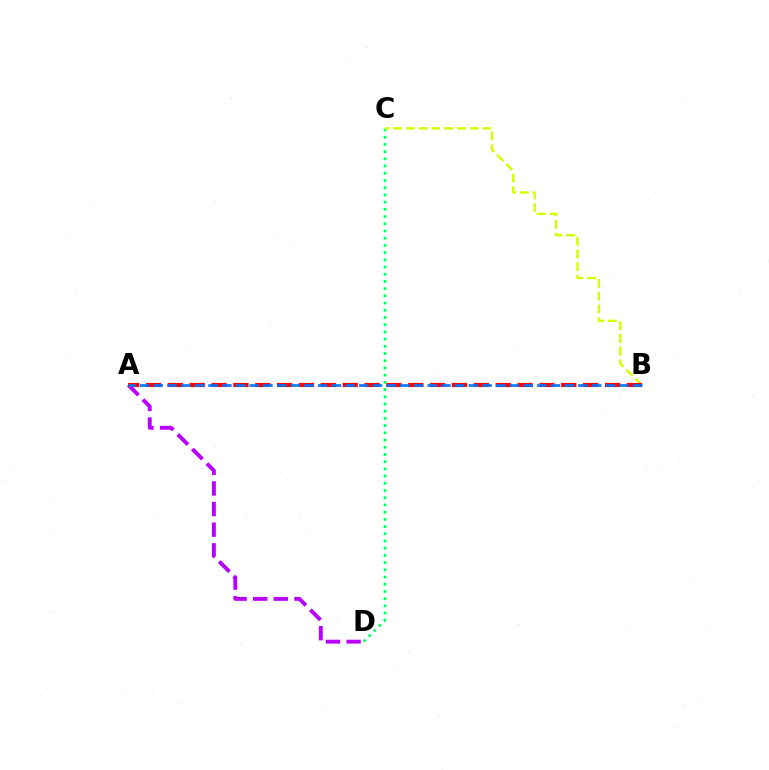{('A', 'D'): [{'color': '#b900ff', 'line_style': 'dashed', 'thickness': 2.8}], ('C', 'D'): [{'color': '#00ff5c', 'line_style': 'dotted', 'thickness': 1.96}], ('B', 'C'): [{'color': '#d1ff00', 'line_style': 'dashed', 'thickness': 1.73}], ('A', 'B'): [{'color': '#ff0000', 'line_style': 'dashed', 'thickness': 2.97}, {'color': '#0074ff', 'line_style': 'dashed', 'thickness': 1.86}]}